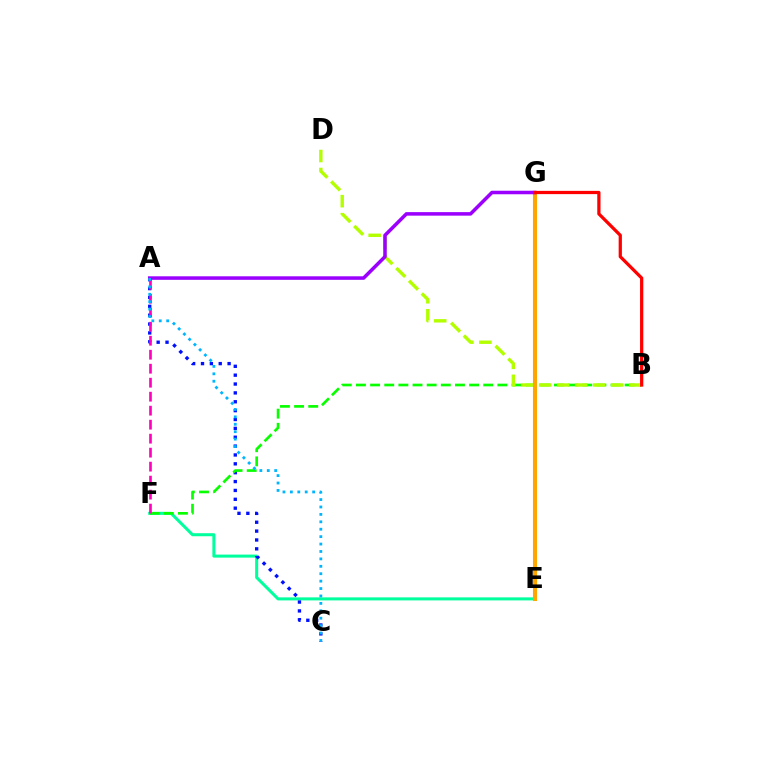{('E', 'F'): [{'color': '#00ff9d', 'line_style': 'solid', 'thickness': 2.19}], ('A', 'C'): [{'color': '#0010ff', 'line_style': 'dotted', 'thickness': 2.41}, {'color': '#00b5ff', 'line_style': 'dotted', 'thickness': 2.01}], ('B', 'F'): [{'color': '#08ff00', 'line_style': 'dashed', 'thickness': 1.92}], ('B', 'D'): [{'color': '#b3ff00', 'line_style': 'dashed', 'thickness': 2.45}], ('E', 'G'): [{'color': '#ffa500', 'line_style': 'solid', 'thickness': 2.94}], ('A', 'F'): [{'color': '#ff00bd', 'line_style': 'dashed', 'thickness': 1.9}], ('A', 'G'): [{'color': '#9b00ff', 'line_style': 'solid', 'thickness': 2.54}], ('B', 'G'): [{'color': '#ff0000', 'line_style': 'solid', 'thickness': 2.33}]}